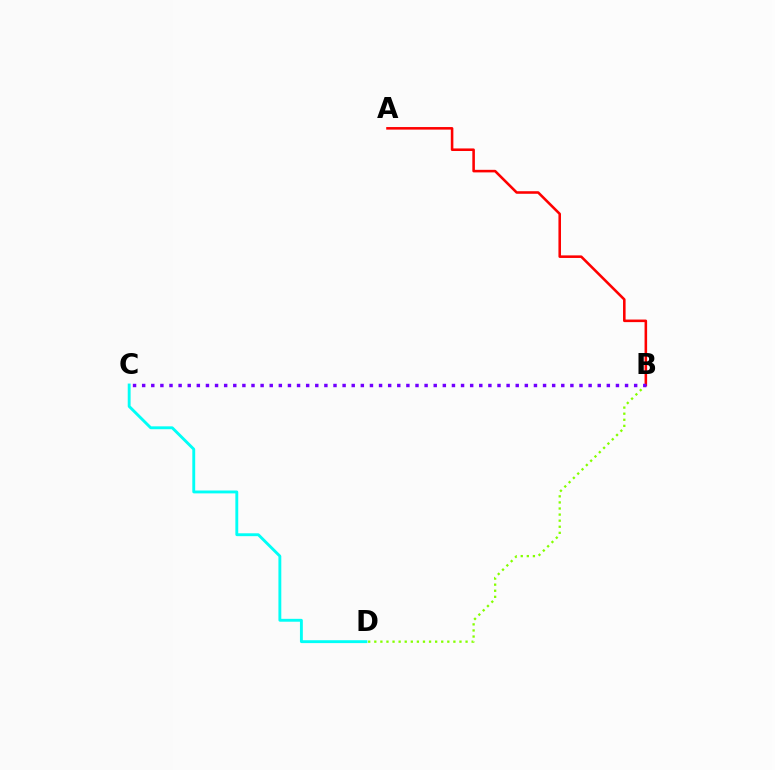{('B', 'D'): [{'color': '#84ff00', 'line_style': 'dotted', 'thickness': 1.65}], ('A', 'B'): [{'color': '#ff0000', 'line_style': 'solid', 'thickness': 1.85}], ('C', 'D'): [{'color': '#00fff6', 'line_style': 'solid', 'thickness': 2.07}], ('B', 'C'): [{'color': '#7200ff', 'line_style': 'dotted', 'thickness': 2.48}]}